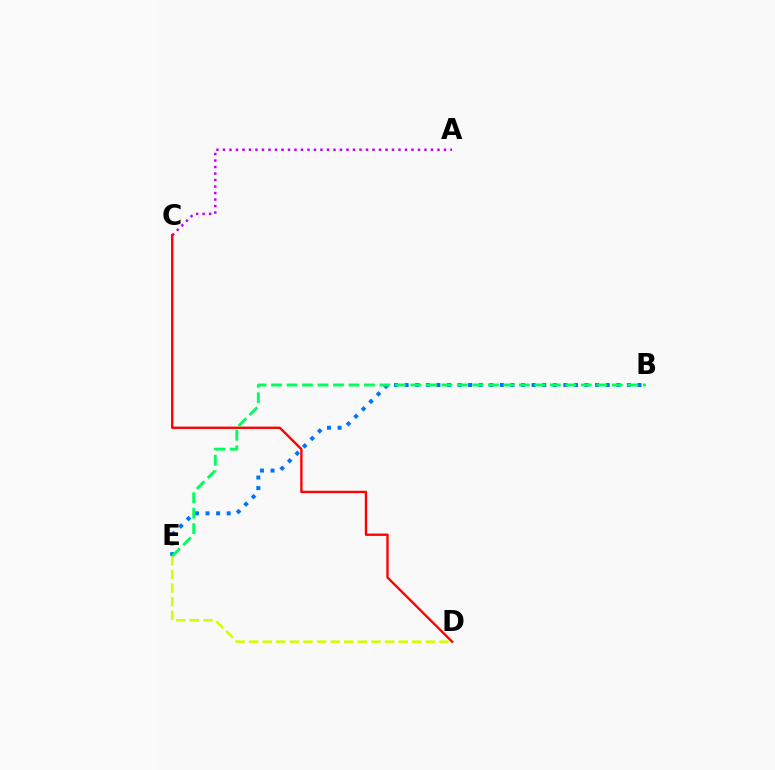{('A', 'C'): [{'color': '#b900ff', 'line_style': 'dotted', 'thickness': 1.77}], ('C', 'D'): [{'color': '#ff0000', 'line_style': 'solid', 'thickness': 1.7}], ('B', 'E'): [{'color': '#0074ff', 'line_style': 'dotted', 'thickness': 2.88}, {'color': '#00ff5c', 'line_style': 'dashed', 'thickness': 2.1}], ('D', 'E'): [{'color': '#d1ff00', 'line_style': 'dashed', 'thickness': 1.85}]}